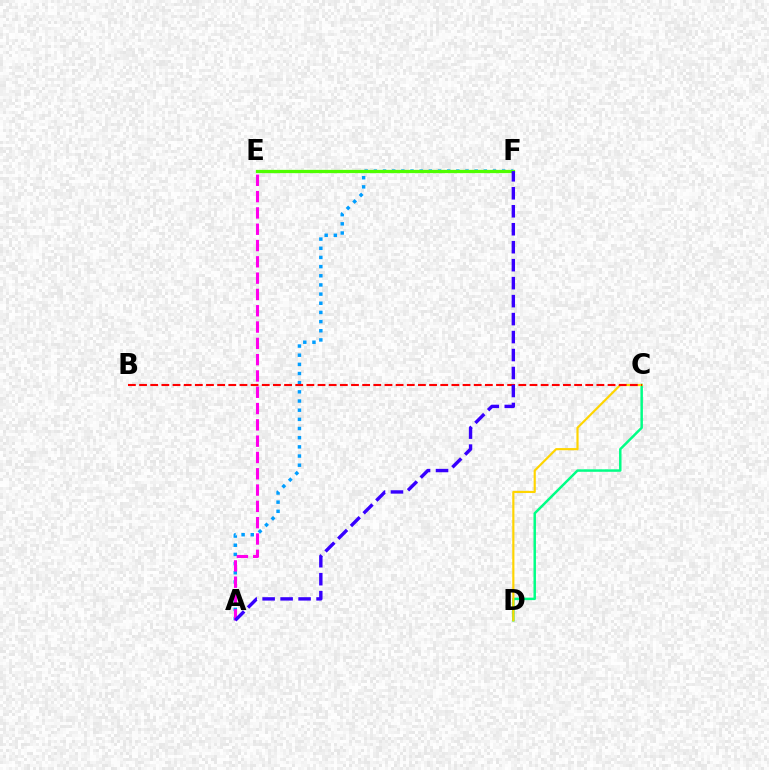{('C', 'D'): [{'color': '#00ff86', 'line_style': 'solid', 'thickness': 1.78}, {'color': '#ffd500', 'line_style': 'solid', 'thickness': 1.56}], ('A', 'F'): [{'color': '#009eff', 'line_style': 'dotted', 'thickness': 2.49}, {'color': '#3700ff', 'line_style': 'dashed', 'thickness': 2.44}], ('E', 'F'): [{'color': '#4fff00', 'line_style': 'solid', 'thickness': 2.36}], ('A', 'E'): [{'color': '#ff00ed', 'line_style': 'dashed', 'thickness': 2.21}], ('B', 'C'): [{'color': '#ff0000', 'line_style': 'dashed', 'thickness': 1.52}]}